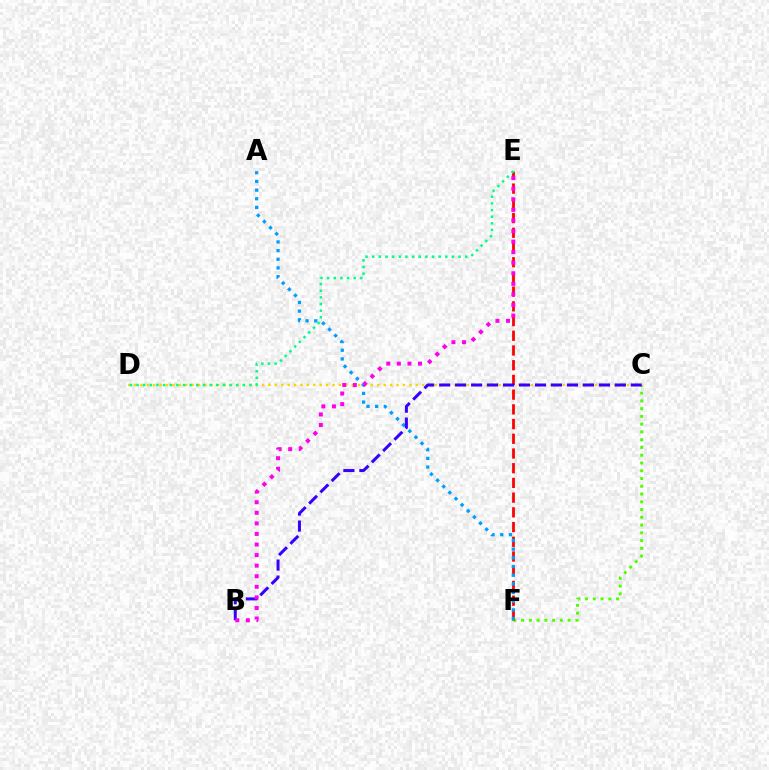{('C', 'F'): [{'color': '#4fff00', 'line_style': 'dotted', 'thickness': 2.11}], ('C', 'D'): [{'color': '#ffd500', 'line_style': 'dotted', 'thickness': 1.74}], ('E', 'F'): [{'color': '#ff0000', 'line_style': 'dashed', 'thickness': 2.0}], ('A', 'F'): [{'color': '#009eff', 'line_style': 'dotted', 'thickness': 2.36}], ('D', 'E'): [{'color': '#00ff86', 'line_style': 'dotted', 'thickness': 1.81}], ('B', 'C'): [{'color': '#3700ff', 'line_style': 'dashed', 'thickness': 2.17}], ('B', 'E'): [{'color': '#ff00ed', 'line_style': 'dotted', 'thickness': 2.87}]}